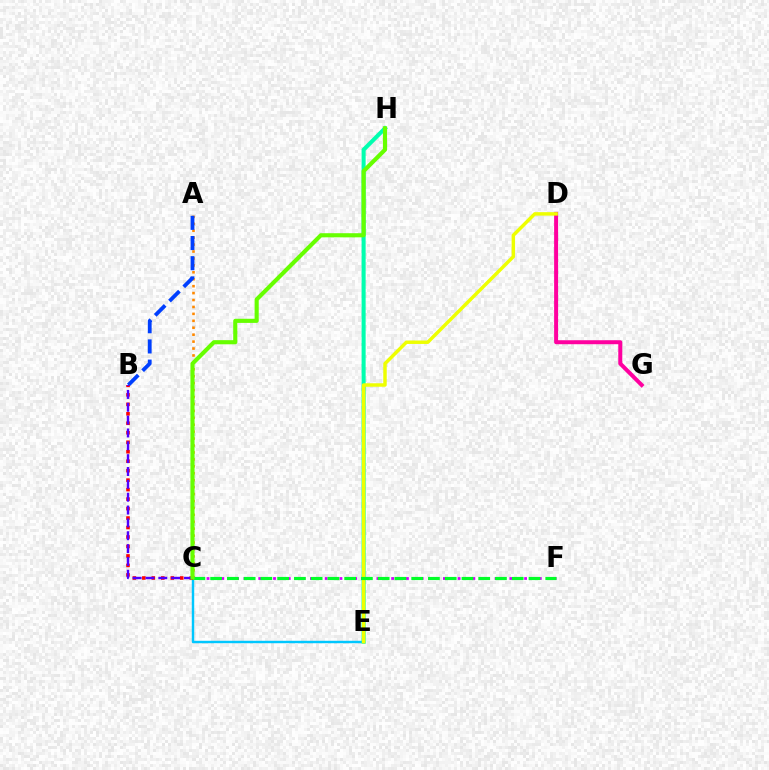{('C', 'E'): [{'color': '#00c7ff', 'line_style': 'solid', 'thickness': 1.75}], ('A', 'C'): [{'color': '#ff8800', 'line_style': 'dotted', 'thickness': 1.88}], ('D', 'G'): [{'color': '#ff00a0', 'line_style': 'solid', 'thickness': 2.87}], ('E', 'H'): [{'color': '#00ffaf', 'line_style': 'solid', 'thickness': 2.92}], ('A', 'B'): [{'color': '#003fff', 'line_style': 'dashed', 'thickness': 2.74}], ('C', 'F'): [{'color': '#d600ff', 'line_style': 'dotted', 'thickness': 2.01}, {'color': '#00ff27', 'line_style': 'dashed', 'thickness': 2.28}], ('B', 'C'): [{'color': '#ff0000', 'line_style': 'dotted', 'thickness': 2.57}, {'color': '#4f00ff', 'line_style': 'dashed', 'thickness': 1.75}], ('D', 'E'): [{'color': '#eeff00', 'line_style': 'solid', 'thickness': 2.49}], ('C', 'H'): [{'color': '#66ff00', 'line_style': 'solid', 'thickness': 2.97}]}